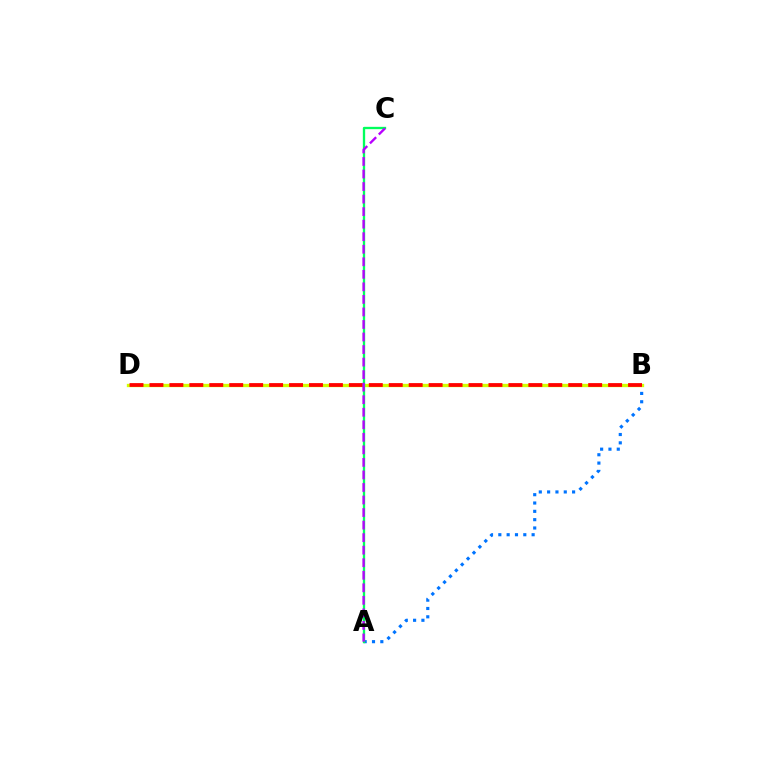{('A', 'B'): [{'color': '#0074ff', 'line_style': 'dotted', 'thickness': 2.26}], ('B', 'D'): [{'color': '#d1ff00', 'line_style': 'solid', 'thickness': 2.4}, {'color': '#ff0000', 'line_style': 'dashed', 'thickness': 2.71}], ('A', 'C'): [{'color': '#00ff5c', 'line_style': 'solid', 'thickness': 1.67}, {'color': '#b900ff', 'line_style': 'dashed', 'thickness': 1.7}]}